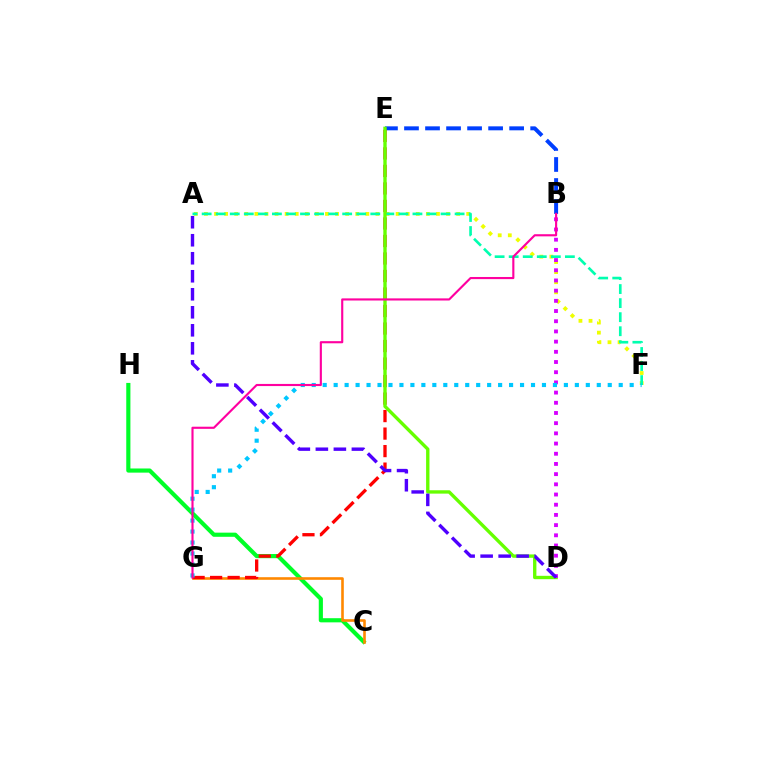{('A', 'F'): [{'color': '#eeff00', 'line_style': 'dotted', 'thickness': 2.74}, {'color': '#00ffaf', 'line_style': 'dashed', 'thickness': 1.91}], ('C', 'H'): [{'color': '#00ff27', 'line_style': 'solid', 'thickness': 2.99}], ('C', 'G'): [{'color': '#ff8800', 'line_style': 'solid', 'thickness': 1.88}], ('B', 'E'): [{'color': '#003fff', 'line_style': 'dashed', 'thickness': 2.86}], ('E', 'G'): [{'color': '#ff0000', 'line_style': 'dashed', 'thickness': 2.38}], ('D', 'E'): [{'color': '#66ff00', 'line_style': 'solid', 'thickness': 2.42}], ('B', 'D'): [{'color': '#d600ff', 'line_style': 'dotted', 'thickness': 2.77}], ('F', 'G'): [{'color': '#00c7ff', 'line_style': 'dotted', 'thickness': 2.98}], ('A', 'D'): [{'color': '#4f00ff', 'line_style': 'dashed', 'thickness': 2.45}], ('B', 'G'): [{'color': '#ff00a0', 'line_style': 'solid', 'thickness': 1.53}]}